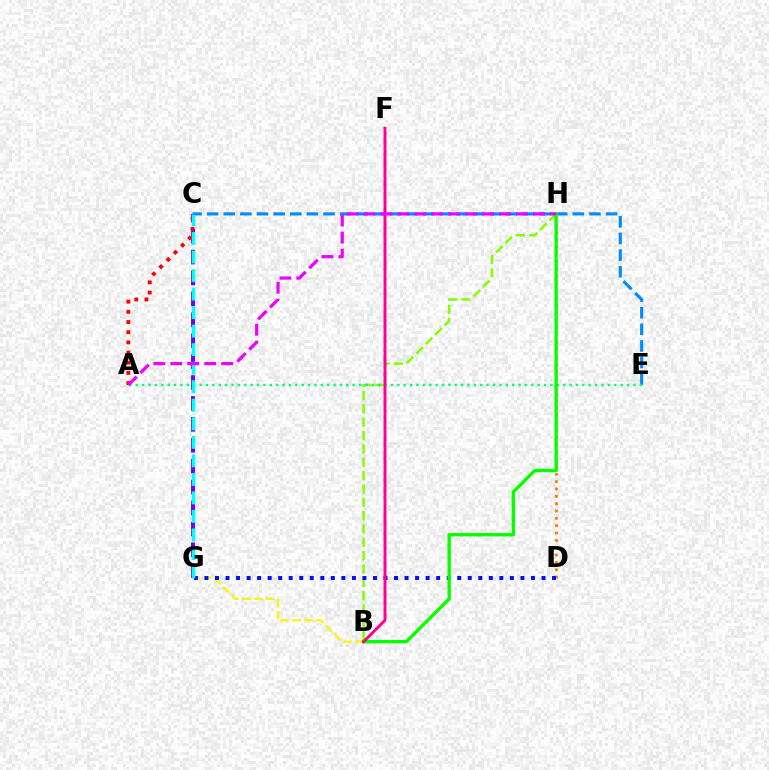{('B', 'H'): [{'color': '#84ff00', 'line_style': 'dashed', 'thickness': 1.81}, {'color': '#08ff00', 'line_style': 'solid', 'thickness': 2.42}], ('D', 'H'): [{'color': '#ff7c00', 'line_style': 'dotted', 'thickness': 2.0}], ('C', 'E'): [{'color': '#008cff', 'line_style': 'dashed', 'thickness': 2.26}], ('B', 'G'): [{'color': '#fcf500', 'line_style': 'dashed', 'thickness': 1.62}], ('A', 'E'): [{'color': '#00ff74', 'line_style': 'dotted', 'thickness': 1.73}], ('D', 'G'): [{'color': '#0010ff', 'line_style': 'dotted', 'thickness': 2.86}], ('B', 'F'): [{'color': '#ff0094', 'line_style': 'solid', 'thickness': 2.12}], ('C', 'G'): [{'color': '#7200ff', 'line_style': 'dashed', 'thickness': 2.84}, {'color': '#00fff6', 'line_style': 'dashed', 'thickness': 2.52}], ('A', 'C'): [{'color': '#ff0000', 'line_style': 'dotted', 'thickness': 2.76}], ('A', 'H'): [{'color': '#ee00ff', 'line_style': 'dashed', 'thickness': 2.3}]}